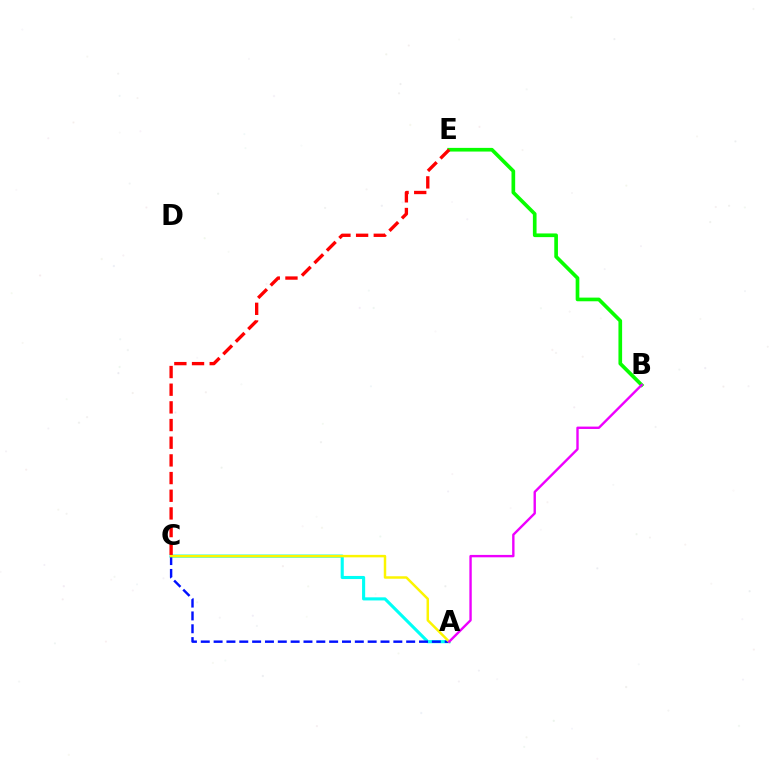{('A', 'C'): [{'color': '#00fff6', 'line_style': 'solid', 'thickness': 2.23}, {'color': '#0010ff', 'line_style': 'dashed', 'thickness': 1.74}, {'color': '#fcf500', 'line_style': 'solid', 'thickness': 1.78}], ('B', 'E'): [{'color': '#08ff00', 'line_style': 'solid', 'thickness': 2.64}], ('C', 'E'): [{'color': '#ff0000', 'line_style': 'dashed', 'thickness': 2.4}], ('A', 'B'): [{'color': '#ee00ff', 'line_style': 'solid', 'thickness': 1.72}]}